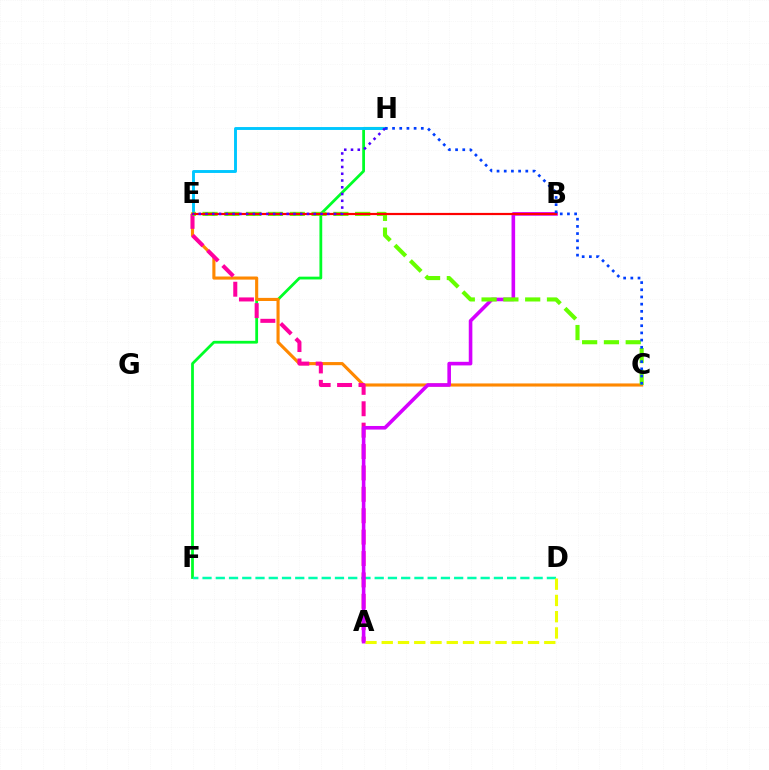{('F', 'H'): [{'color': '#00ff27', 'line_style': 'solid', 'thickness': 2.0}], ('D', 'F'): [{'color': '#00ffaf', 'line_style': 'dashed', 'thickness': 1.8}], ('C', 'E'): [{'color': '#ff8800', 'line_style': 'solid', 'thickness': 2.24}, {'color': '#66ff00', 'line_style': 'dashed', 'thickness': 2.96}], ('A', 'D'): [{'color': '#eeff00', 'line_style': 'dashed', 'thickness': 2.21}], ('E', 'H'): [{'color': '#00c7ff', 'line_style': 'solid', 'thickness': 2.09}, {'color': '#4f00ff', 'line_style': 'dotted', 'thickness': 1.84}], ('A', 'E'): [{'color': '#ff00a0', 'line_style': 'dashed', 'thickness': 2.91}], ('A', 'B'): [{'color': '#d600ff', 'line_style': 'solid', 'thickness': 2.59}], ('B', 'E'): [{'color': '#ff0000', 'line_style': 'solid', 'thickness': 1.58}], ('C', 'H'): [{'color': '#003fff', 'line_style': 'dotted', 'thickness': 1.95}]}